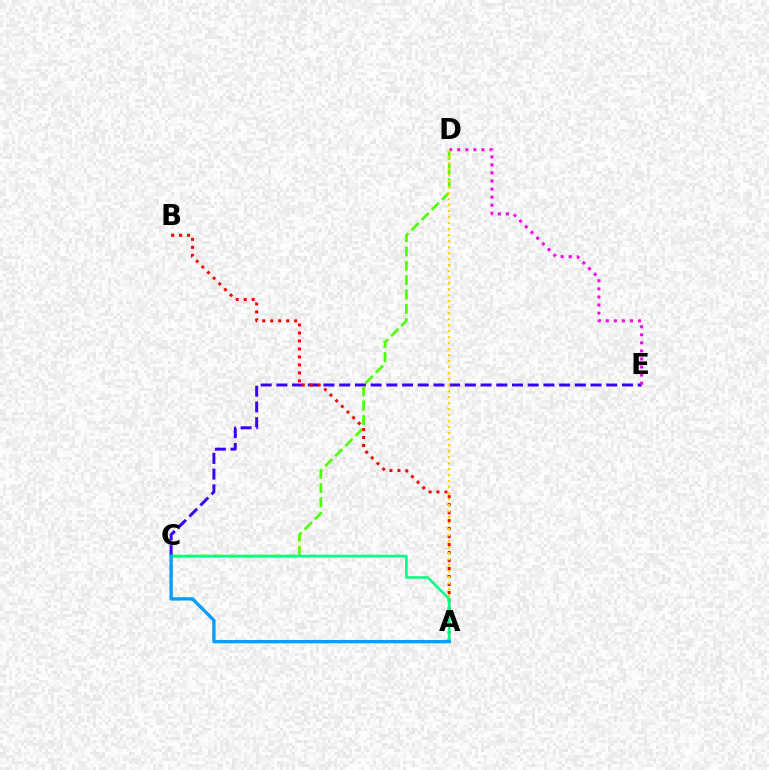{('C', 'E'): [{'color': '#3700ff', 'line_style': 'dashed', 'thickness': 2.13}], ('C', 'D'): [{'color': '#4fff00', 'line_style': 'dashed', 'thickness': 1.94}], ('A', 'B'): [{'color': '#ff0000', 'line_style': 'dotted', 'thickness': 2.17}], ('D', 'E'): [{'color': '#ff00ed', 'line_style': 'dotted', 'thickness': 2.19}], ('A', 'D'): [{'color': '#ffd500', 'line_style': 'dotted', 'thickness': 1.63}], ('A', 'C'): [{'color': '#00ff86', 'line_style': 'solid', 'thickness': 1.92}, {'color': '#009eff', 'line_style': 'solid', 'thickness': 2.38}]}